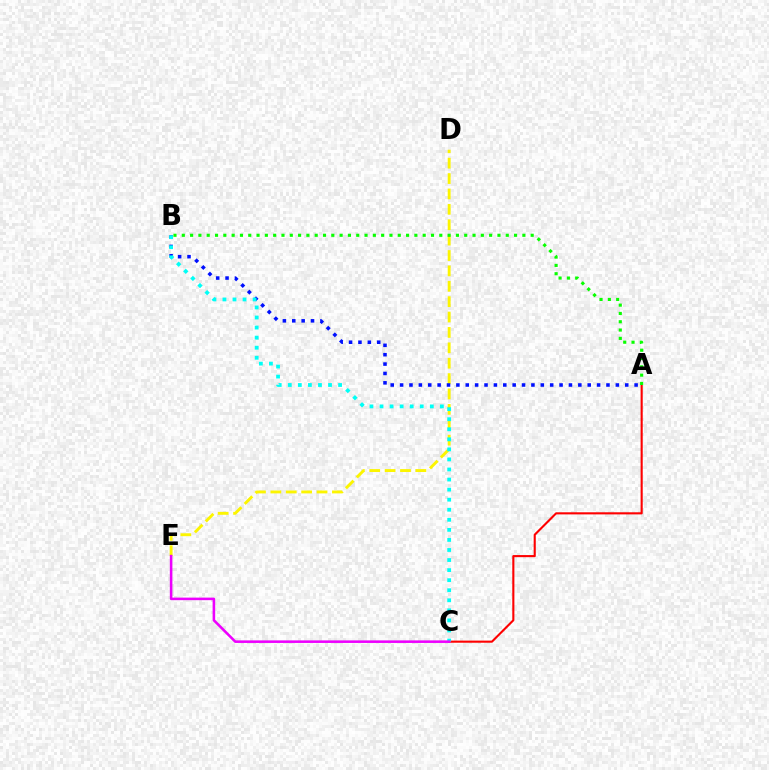{('D', 'E'): [{'color': '#fcf500', 'line_style': 'dashed', 'thickness': 2.09}], ('A', 'C'): [{'color': '#ff0000', 'line_style': 'solid', 'thickness': 1.52}], ('A', 'B'): [{'color': '#0010ff', 'line_style': 'dotted', 'thickness': 2.55}, {'color': '#08ff00', 'line_style': 'dotted', 'thickness': 2.26}], ('B', 'C'): [{'color': '#00fff6', 'line_style': 'dotted', 'thickness': 2.73}], ('C', 'E'): [{'color': '#ee00ff', 'line_style': 'solid', 'thickness': 1.84}]}